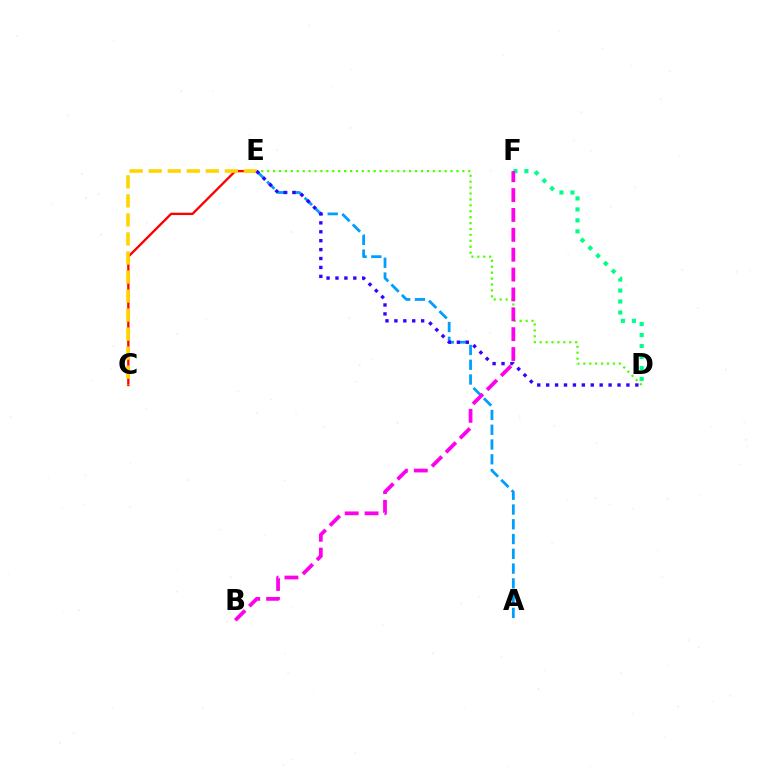{('D', 'F'): [{'color': '#00ff86', 'line_style': 'dotted', 'thickness': 2.98}], ('D', 'E'): [{'color': '#4fff00', 'line_style': 'dotted', 'thickness': 1.61}, {'color': '#3700ff', 'line_style': 'dotted', 'thickness': 2.42}], ('C', 'E'): [{'color': '#ff0000', 'line_style': 'solid', 'thickness': 1.68}, {'color': '#ffd500', 'line_style': 'dashed', 'thickness': 2.59}], ('A', 'E'): [{'color': '#009eff', 'line_style': 'dashed', 'thickness': 2.01}], ('B', 'F'): [{'color': '#ff00ed', 'line_style': 'dashed', 'thickness': 2.7}]}